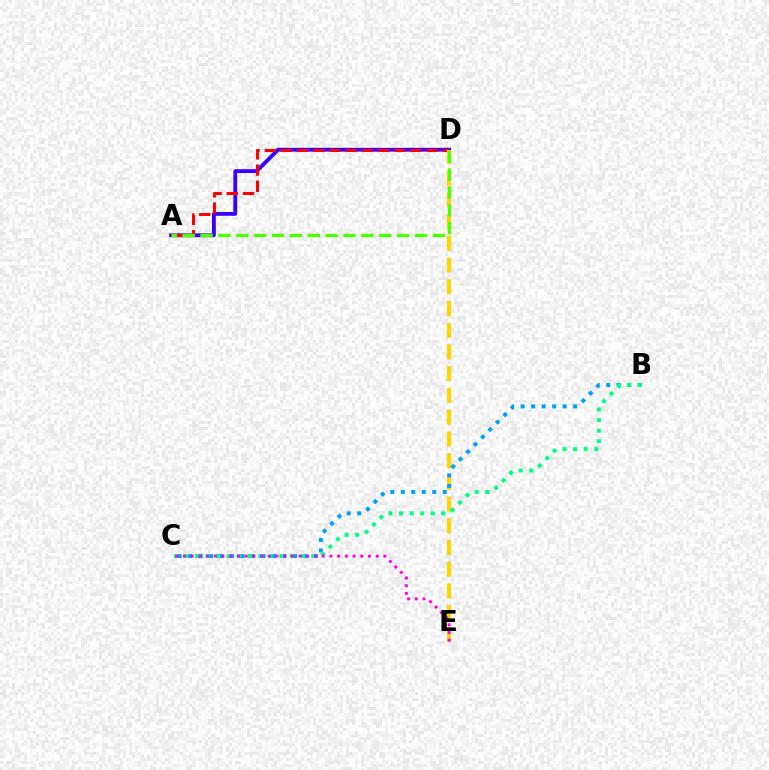{('A', 'D'): [{'color': '#3700ff', 'line_style': 'solid', 'thickness': 2.75}, {'color': '#ff0000', 'line_style': 'dashed', 'thickness': 2.2}, {'color': '#4fff00', 'line_style': 'dashed', 'thickness': 2.43}], ('D', 'E'): [{'color': '#ffd500', 'line_style': 'dashed', 'thickness': 2.95}], ('B', 'C'): [{'color': '#009eff', 'line_style': 'dotted', 'thickness': 2.85}, {'color': '#00ff86', 'line_style': 'dotted', 'thickness': 2.87}], ('C', 'E'): [{'color': '#ff00ed', 'line_style': 'dotted', 'thickness': 2.09}]}